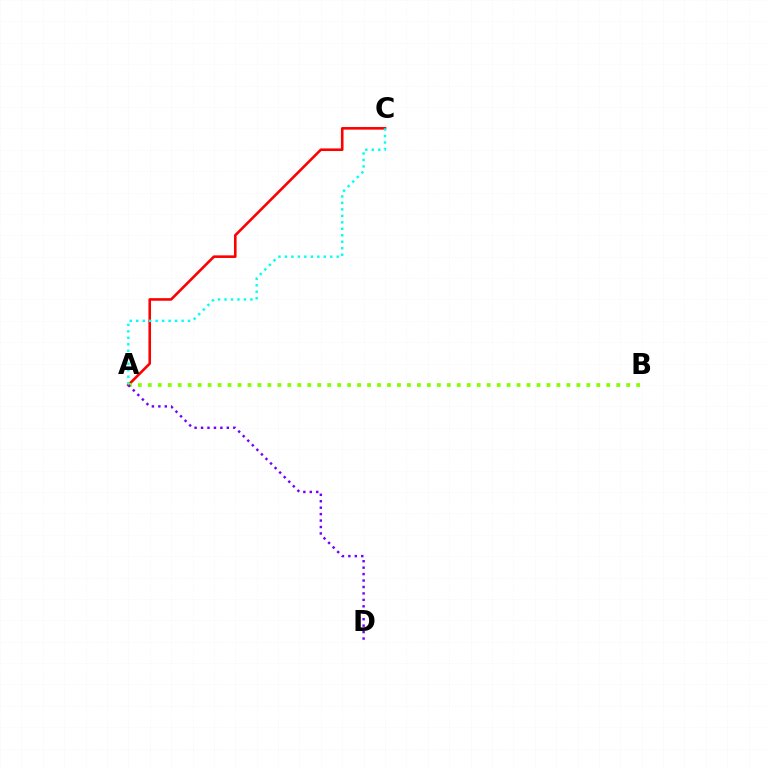{('A', 'C'): [{'color': '#ff0000', 'line_style': 'solid', 'thickness': 1.88}, {'color': '#00fff6', 'line_style': 'dotted', 'thickness': 1.76}], ('A', 'B'): [{'color': '#84ff00', 'line_style': 'dotted', 'thickness': 2.71}], ('A', 'D'): [{'color': '#7200ff', 'line_style': 'dotted', 'thickness': 1.75}]}